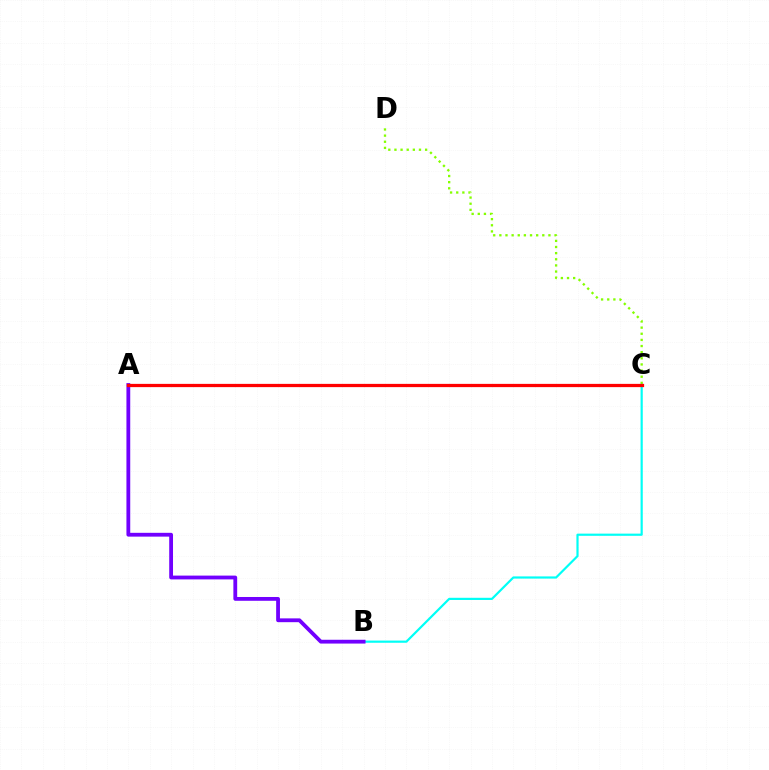{('C', 'D'): [{'color': '#84ff00', 'line_style': 'dotted', 'thickness': 1.67}], ('B', 'C'): [{'color': '#00fff6', 'line_style': 'solid', 'thickness': 1.58}], ('A', 'B'): [{'color': '#7200ff', 'line_style': 'solid', 'thickness': 2.74}], ('A', 'C'): [{'color': '#ff0000', 'line_style': 'solid', 'thickness': 2.34}]}